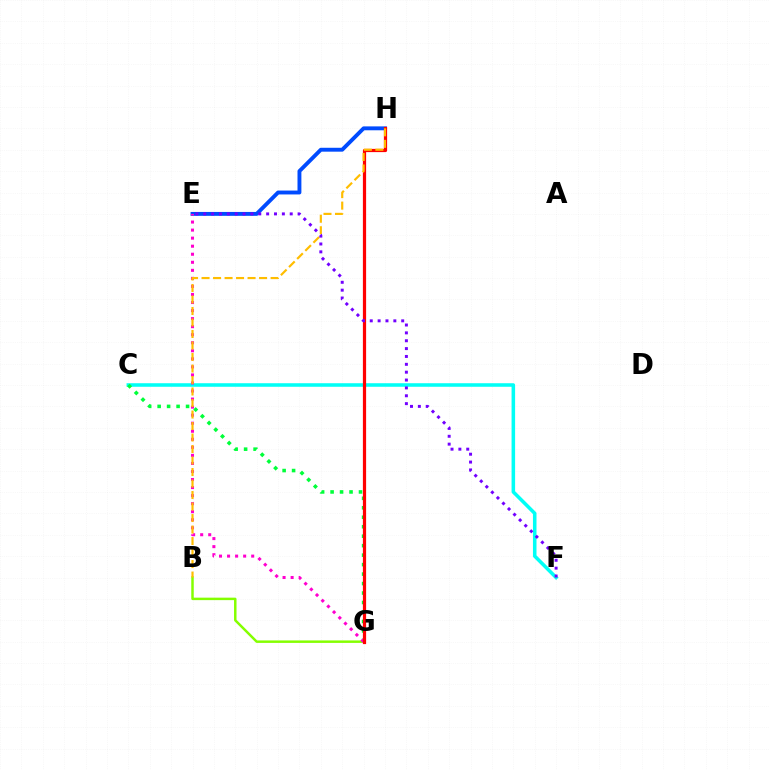{('C', 'F'): [{'color': '#00fff6', 'line_style': 'solid', 'thickness': 2.55}], ('B', 'G'): [{'color': '#84ff00', 'line_style': 'solid', 'thickness': 1.78}], ('E', 'H'): [{'color': '#004bff', 'line_style': 'solid', 'thickness': 2.8}], ('C', 'G'): [{'color': '#00ff39', 'line_style': 'dotted', 'thickness': 2.57}], ('E', 'G'): [{'color': '#ff00cf', 'line_style': 'dotted', 'thickness': 2.19}], ('G', 'H'): [{'color': '#ff0000', 'line_style': 'solid', 'thickness': 2.32}], ('B', 'H'): [{'color': '#ffbd00', 'line_style': 'dashed', 'thickness': 1.56}], ('E', 'F'): [{'color': '#7200ff', 'line_style': 'dotted', 'thickness': 2.14}]}